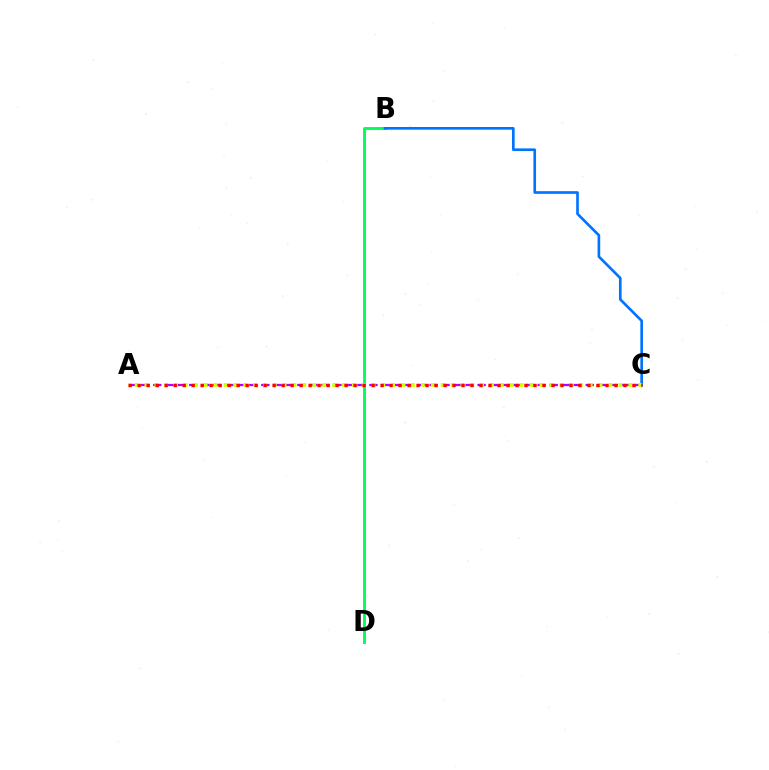{('B', 'D'): [{'color': '#00ff5c', 'line_style': 'solid', 'thickness': 2.11}], ('B', 'C'): [{'color': '#0074ff', 'line_style': 'solid', 'thickness': 1.91}], ('A', 'C'): [{'color': '#b900ff', 'line_style': 'dashed', 'thickness': 1.63}, {'color': '#d1ff00', 'line_style': 'dotted', 'thickness': 2.68}, {'color': '#ff0000', 'line_style': 'dotted', 'thickness': 2.44}]}